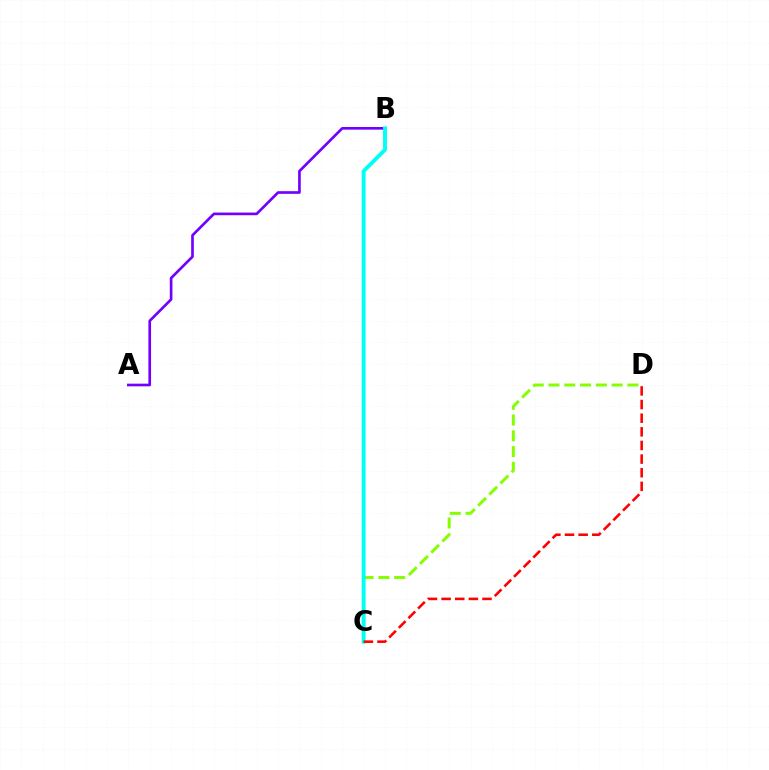{('C', 'D'): [{'color': '#84ff00', 'line_style': 'dashed', 'thickness': 2.14}, {'color': '#ff0000', 'line_style': 'dashed', 'thickness': 1.85}], ('A', 'B'): [{'color': '#7200ff', 'line_style': 'solid', 'thickness': 1.92}], ('B', 'C'): [{'color': '#00fff6', 'line_style': 'solid', 'thickness': 2.81}]}